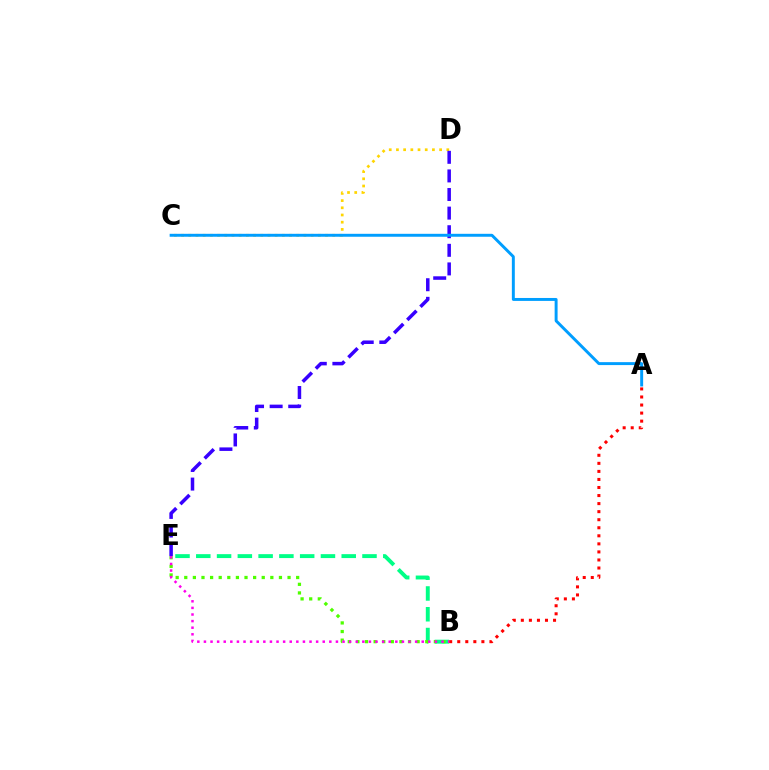{('C', 'D'): [{'color': '#ffd500', 'line_style': 'dotted', 'thickness': 1.96}], ('D', 'E'): [{'color': '#3700ff', 'line_style': 'dashed', 'thickness': 2.53}], ('B', 'E'): [{'color': '#00ff86', 'line_style': 'dashed', 'thickness': 2.82}, {'color': '#4fff00', 'line_style': 'dotted', 'thickness': 2.34}, {'color': '#ff00ed', 'line_style': 'dotted', 'thickness': 1.79}], ('A', 'B'): [{'color': '#ff0000', 'line_style': 'dotted', 'thickness': 2.19}], ('A', 'C'): [{'color': '#009eff', 'line_style': 'solid', 'thickness': 2.12}]}